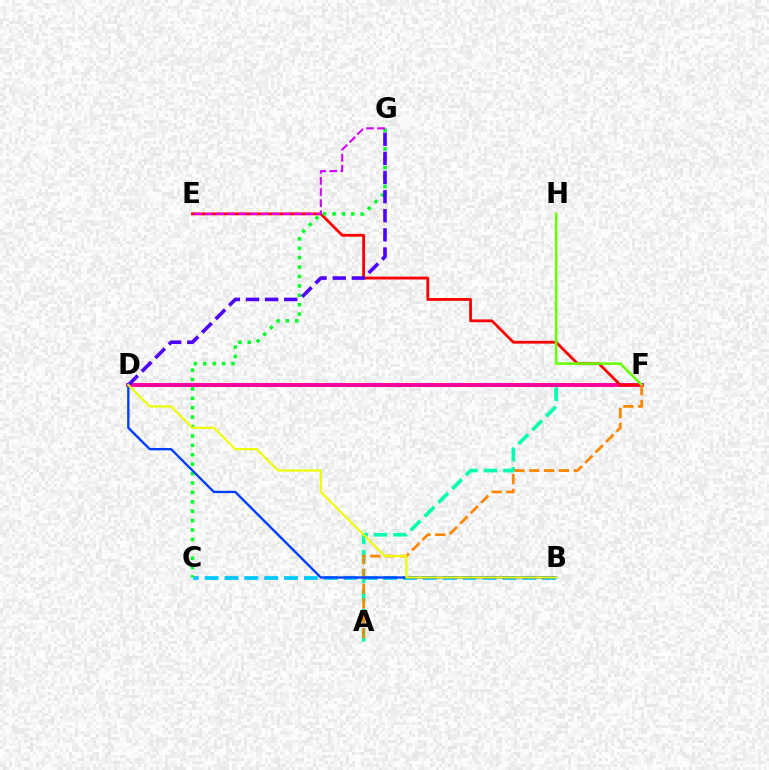{('A', 'F'): [{'color': '#00ffaf', 'line_style': 'dashed', 'thickness': 2.65}, {'color': '#ff8800', 'line_style': 'dashed', 'thickness': 2.01}], ('D', 'F'): [{'color': '#ff00a0', 'line_style': 'solid', 'thickness': 2.8}], ('E', 'F'): [{'color': '#ff0000', 'line_style': 'solid', 'thickness': 2.03}], ('B', 'C'): [{'color': '#00c7ff', 'line_style': 'dashed', 'thickness': 2.7}], ('C', 'G'): [{'color': '#00ff27', 'line_style': 'dotted', 'thickness': 2.55}], ('D', 'G'): [{'color': '#4f00ff', 'line_style': 'dashed', 'thickness': 2.6}], ('F', 'H'): [{'color': '#66ff00', 'line_style': 'solid', 'thickness': 1.81}], ('B', 'D'): [{'color': '#003fff', 'line_style': 'solid', 'thickness': 1.69}, {'color': '#eeff00', 'line_style': 'solid', 'thickness': 1.53}], ('E', 'G'): [{'color': '#d600ff', 'line_style': 'dashed', 'thickness': 1.51}]}